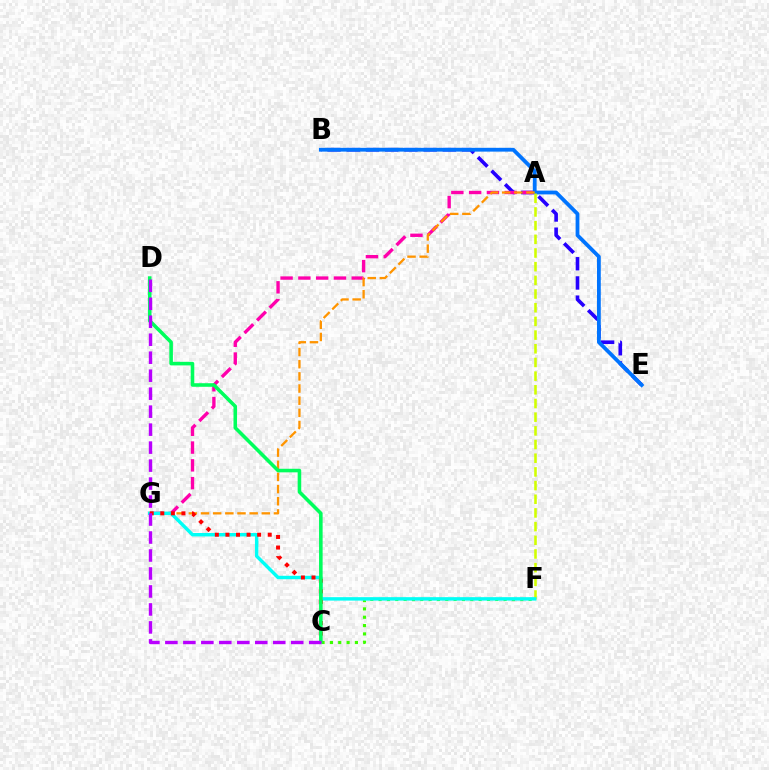{('C', 'F'): [{'color': '#3dff00', 'line_style': 'dotted', 'thickness': 2.26}], ('B', 'E'): [{'color': '#2500ff', 'line_style': 'dashed', 'thickness': 2.61}, {'color': '#0074ff', 'line_style': 'solid', 'thickness': 2.73}], ('A', 'G'): [{'color': '#ff00ac', 'line_style': 'dashed', 'thickness': 2.42}, {'color': '#ff9400', 'line_style': 'dashed', 'thickness': 1.65}], ('A', 'F'): [{'color': '#d1ff00', 'line_style': 'dashed', 'thickness': 1.86}], ('F', 'G'): [{'color': '#00fff6', 'line_style': 'solid', 'thickness': 2.47}], ('C', 'G'): [{'color': '#ff0000', 'line_style': 'dotted', 'thickness': 2.87}], ('C', 'D'): [{'color': '#00ff5c', 'line_style': 'solid', 'thickness': 2.57}, {'color': '#b900ff', 'line_style': 'dashed', 'thickness': 2.44}]}